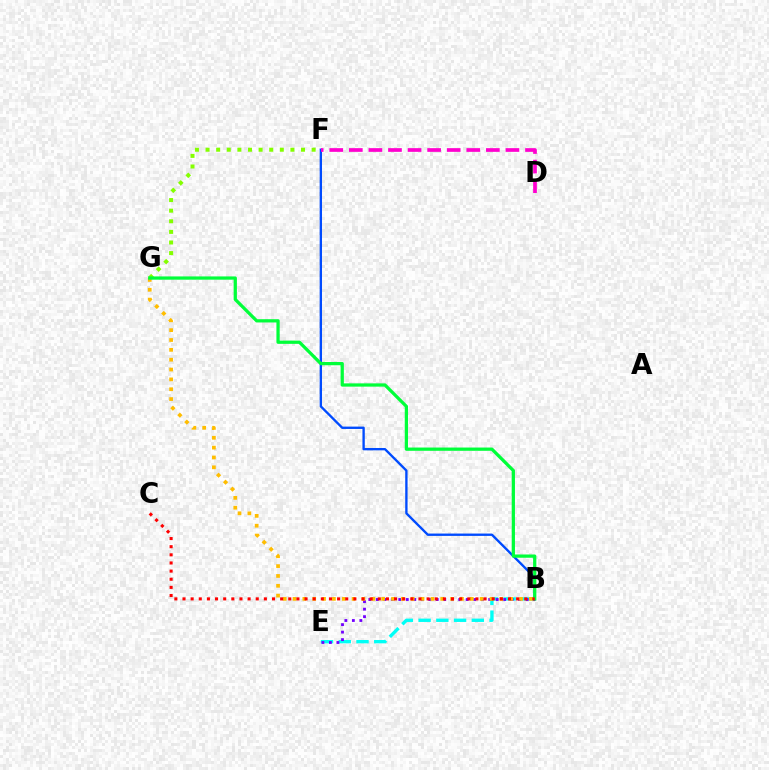{('B', 'F'): [{'color': '#004bff', 'line_style': 'solid', 'thickness': 1.69}], ('B', 'E'): [{'color': '#00fff6', 'line_style': 'dashed', 'thickness': 2.41}, {'color': '#7200ff', 'line_style': 'dotted', 'thickness': 2.04}], ('F', 'G'): [{'color': '#84ff00', 'line_style': 'dotted', 'thickness': 2.88}], ('D', 'F'): [{'color': '#ff00cf', 'line_style': 'dashed', 'thickness': 2.66}], ('B', 'G'): [{'color': '#ffbd00', 'line_style': 'dotted', 'thickness': 2.68}, {'color': '#00ff39', 'line_style': 'solid', 'thickness': 2.35}], ('B', 'C'): [{'color': '#ff0000', 'line_style': 'dotted', 'thickness': 2.21}]}